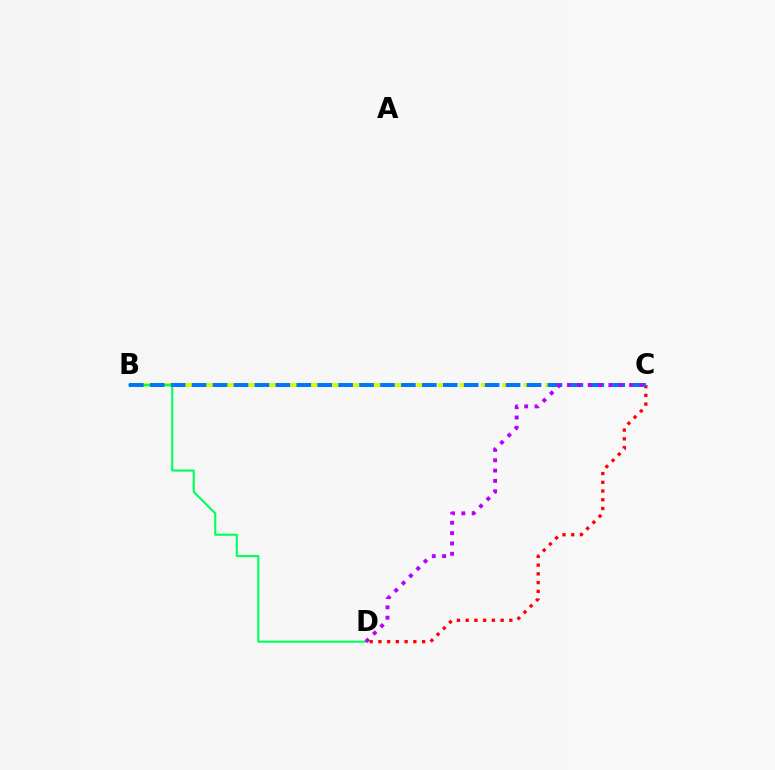{('C', 'D'): [{'color': '#ff0000', 'line_style': 'dotted', 'thickness': 2.37}, {'color': '#b900ff', 'line_style': 'dotted', 'thickness': 2.81}], ('B', 'C'): [{'color': '#d1ff00', 'line_style': 'dashed', 'thickness': 2.92}, {'color': '#0074ff', 'line_style': 'dashed', 'thickness': 2.84}], ('B', 'D'): [{'color': '#00ff5c', 'line_style': 'solid', 'thickness': 1.52}]}